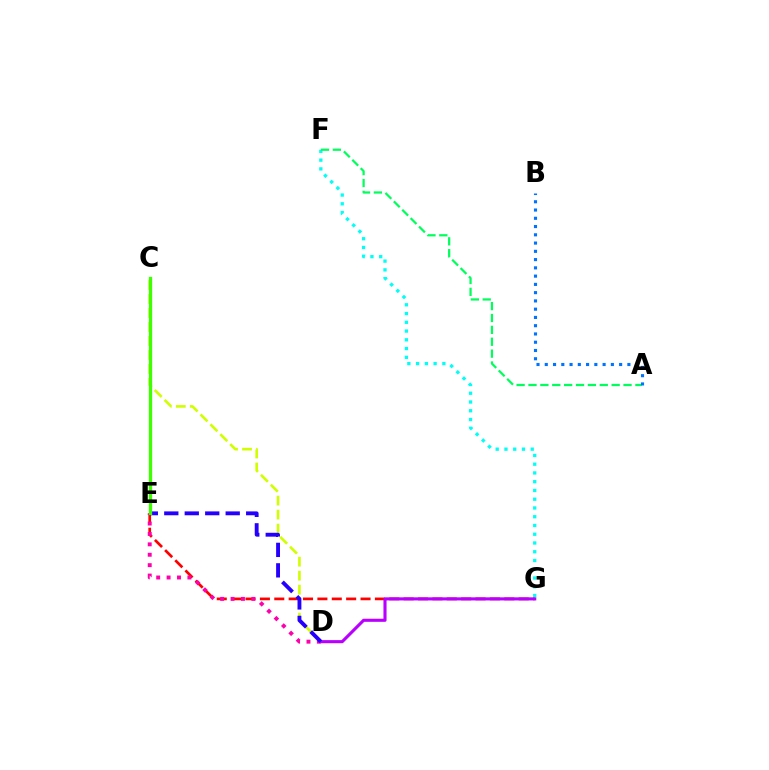{('C', 'D'): [{'color': '#d1ff00', 'line_style': 'dashed', 'thickness': 1.9}], ('F', 'G'): [{'color': '#00fff6', 'line_style': 'dotted', 'thickness': 2.38}], ('E', 'G'): [{'color': '#ff0000', 'line_style': 'dashed', 'thickness': 1.95}], ('D', 'E'): [{'color': '#ff00ac', 'line_style': 'dotted', 'thickness': 2.83}, {'color': '#2500ff', 'line_style': 'dashed', 'thickness': 2.78}], ('D', 'G'): [{'color': '#b900ff', 'line_style': 'solid', 'thickness': 2.23}], ('A', 'F'): [{'color': '#00ff5c', 'line_style': 'dashed', 'thickness': 1.61}], ('A', 'B'): [{'color': '#0074ff', 'line_style': 'dotted', 'thickness': 2.24}], ('C', 'E'): [{'color': '#ff9400', 'line_style': 'dashed', 'thickness': 1.84}, {'color': '#3dff00', 'line_style': 'solid', 'thickness': 2.38}]}